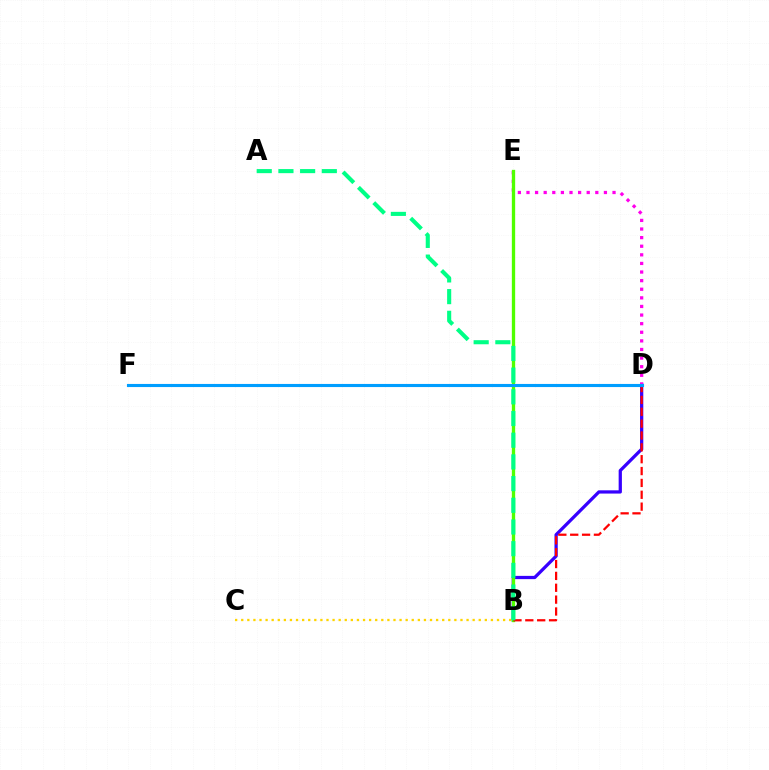{('B', 'D'): [{'color': '#3700ff', 'line_style': 'solid', 'thickness': 2.34}, {'color': '#ff0000', 'line_style': 'dashed', 'thickness': 1.61}], ('D', 'E'): [{'color': '#ff00ed', 'line_style': 'dotted', 'thickness': 2.34}], ('B', 'C'): [{'color': '#ffd500', 'line_style': 'dotted', 'thickness': 1.65}], ('B', 'E'): [{'color': '#4fff00', 'line_style': 'solid', 'thickness': 2.39}], ('D', 'F'): [{'color': '#009eff', 'line_style': 'solid', 'thickness': 2.24}], ('A', 'B'): [{'color': '#00ff86', 'line_style': 'dashed', 'thickness': 2.95}]}